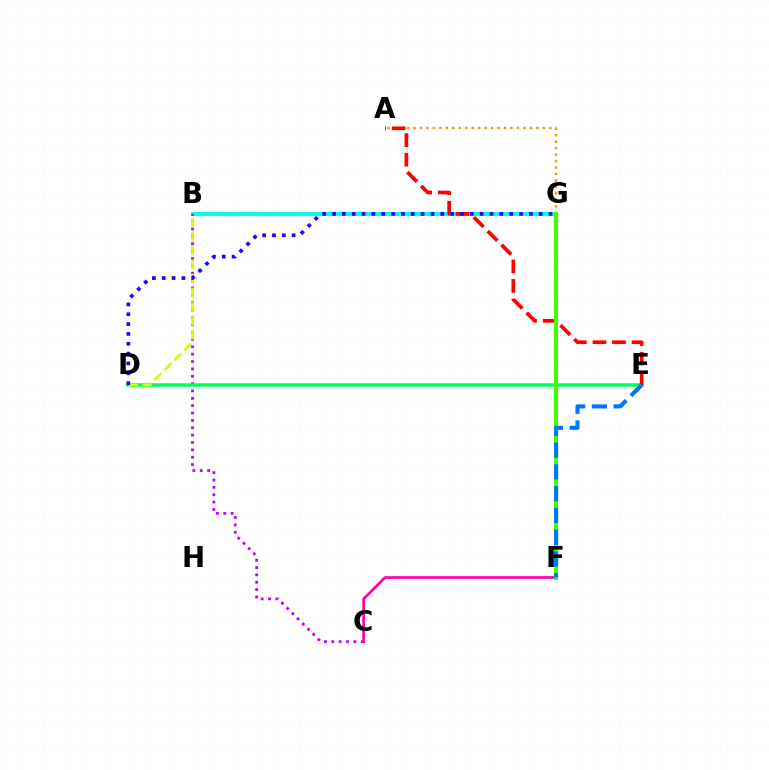{('B', 'G'): [{'color': '#00fff6', 'line_style': 'solid', 'thickness': 2.89}], ('B', 'C'): [{'color': '#b900ff', 'line_style': 'dotted', 'thickness': 2.0}], ('A', 'G'): [{'color': '#ff9400', 'line_style': 'dotted', 'thickness': 1.76}], ('D', 'E'): [{'color': '#00ff5c', 'line_style': 'solid', 'thickness': 2.54}], ('B', 'D'): [{'color': '#d1ff00', 'line_style': 'dashed', 'thickness': 1.91}], ('A', 'E'): [{'color': '#ff0000', 'line_style': 'dashed', 'thickness': 2.66}], ('C', 'F'): [{'color': '#ff00ac', 'line_style': 'solid', 'thickness': 1.96}], ('D', 'G'): [{'color': '#2500ff', 'line_style': 'dotted', 'thickness': 2.67}], ('F', 'G'): [{'color': '#3dff00', 'line_style': 'solid', 'thickness': 2.91}], ('E', 'F'): [{'color': '#0074ff', 'line_style': 'dashed', 'thickness': 2.96}]}